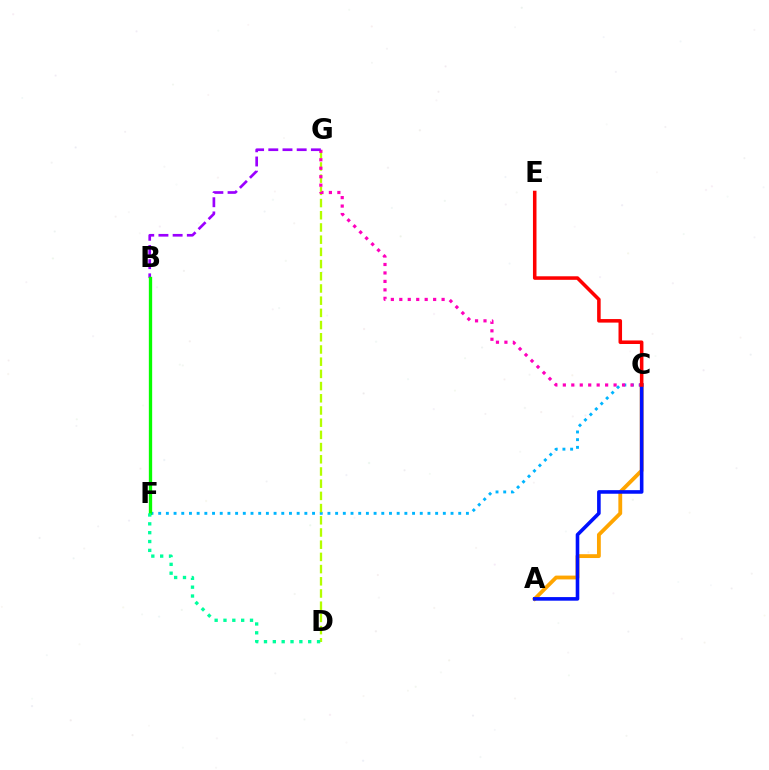{('A', 'C'): [{'color': '#ffa500', 'line_style': 'solid', 'thickness': 2.75}, {'color': '#0010ff', 'line_style': 'solid', 'thickness': 2.59}], ('C', 'F'): [{'color': '#00b5ff', 'line_style': 'dotted', 'thickness': 2.09}], ('D', 'G'): [{'color': '#b3ff00', 'line_style': 'dashed', 'thickness': 1.66}], ('C', 'G'): [{'color': '#ff00bd', 'line_style': 'dotted', 'thickness': 2.3}], ('B', 'G'): [{'color': '#9b00ff', 'line_style': 'dashed', 'thickness': 1.93}], ('B', 'F'): [{'color': '#08ff00', 'line_style': 'solid', 'thickness': 2.39}], ('D', 'F'): [{'color': '#00ff9d', 'line_style': 'dotted', 'thickness': 2.4}], ('C', 'E'): [{'color': '#ff0000', 'line_style': 'solid', 'thickness': 2.55}]}